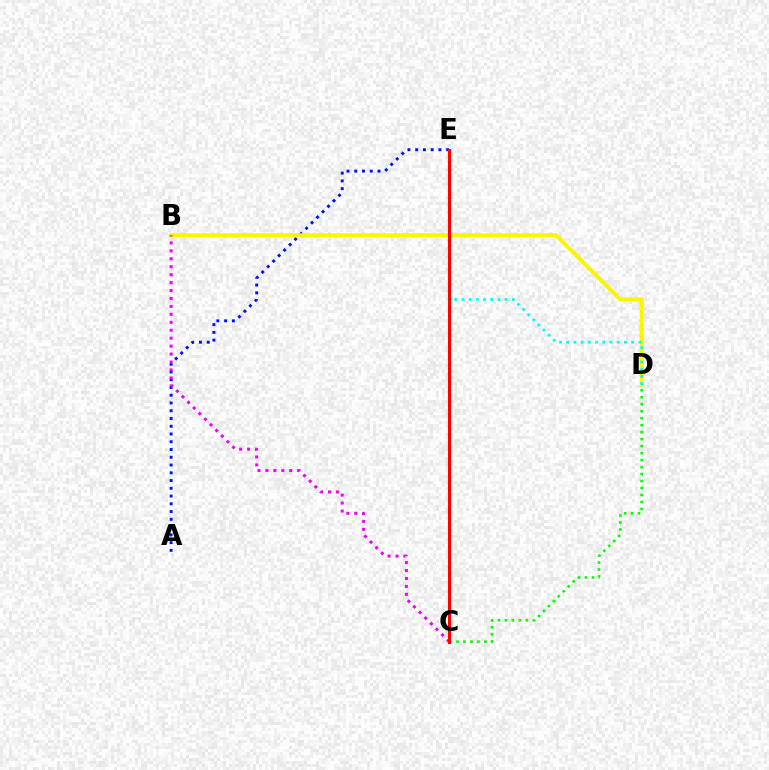{('A', 'E'): [{'color': '#0010ff', 'line_style': 'dotted', 'thickness': 2.11}], ('B', 'D'): [{'color': '#fcf500', 'line_style': 'solid', 'thickness': 2.88}], ('C', 'D'): [{'color': '#08ff00', 'line_style': 'dotted', 'thickness': 1.9}], ('B', 'C'): [{'color': '#ee00ff', 'line_style': 'dotted', 'thickness': 2.16}], ('D', 'E'): [{'color': '#00fff6', 'line_style': 'dotted', 'thickness': 1.96}], ('C', 'E'): [{'color': '#ff0000', 'line_style': 'solid', 'thickness': 2.21}]}